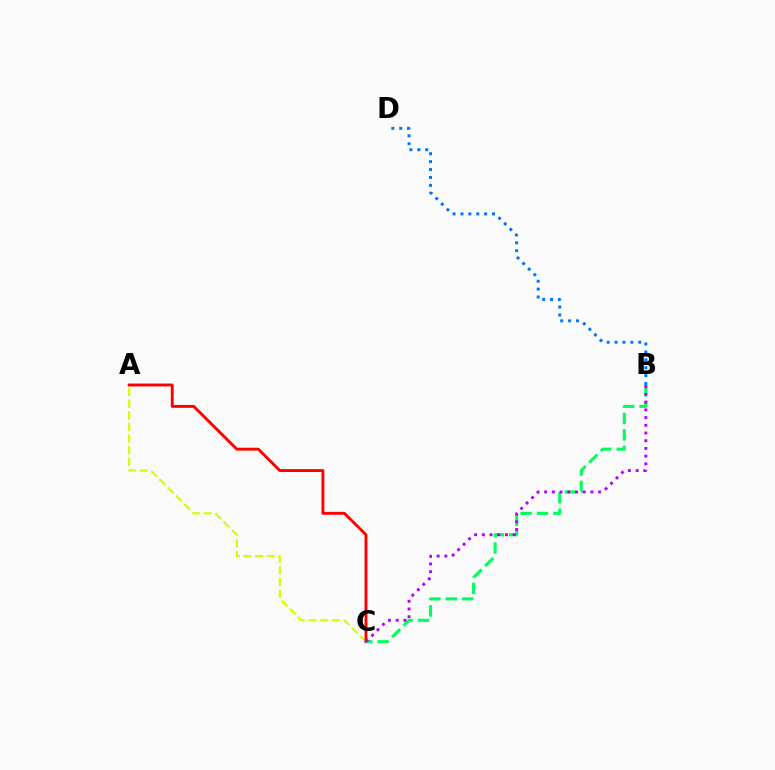{('A', 'C'): [{'color': '#d1ff00', 'line_style': 'dashed', 'thickness': 1.58}, {'color': '#ff0000', 'line_style': 'solid', 'thickness': 2.08}], ('B', 'C'): [{'color': '#00ff5c', 'line_style': 'dashed', 'thickness': 2.23}, {'color': '#b900ff', 'line_style': 'dotted', 'thickness': 2.1}], ('B', 'D'): [{'color': '#0074ff', 'line_style': 'dotted', 'thickness': 2.15}]}